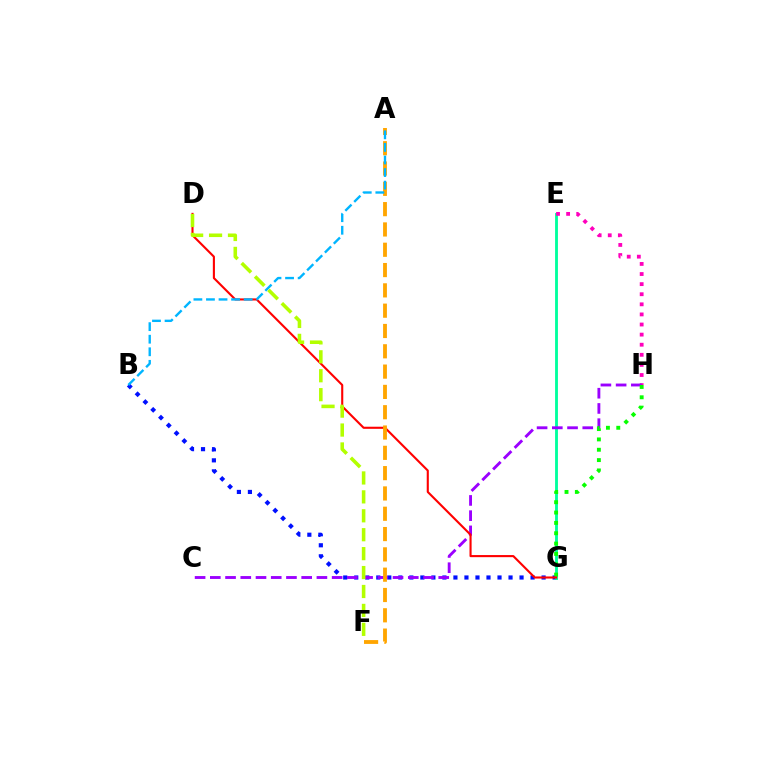{('B', 'G'): [{'color': '#0010ff', 'line_style': 'dotted', 'thickness': 2.99}], ('E', 'G'): [{'color': '#00ff9d', 'line_style': 'solid', 'thickness': 2.05}], ('E', 'H'): [{'color': '#ff00bd', 'line_style': 'dotted', 'thickness': 2.74}], ('C', 'H'): [{'color': '#9b00ff', 'line_style': 'dashed', 'thickness': 2.07}], ('G', 'H'): [{'color': '#08ff00', 'line_style': 'dotted', 'thickness': 2.81}], ('D', 'G'): [{'color': '#ff0000', 'line_style': 'solid', 'thickness': 1.52}], ('A', 'F'): [{'color': '#ffa500', 'line_style': 'dashed', 'thickness': 2.76}], ('A', 'B'): [{'color': '#00b5ff', 'line_style': 'dashed', 'thickness': 1.71}], ('D', 'F'): [{'color': '#b3ff00', 'line_style': 'dashed', 'thickness': 2.57}]}